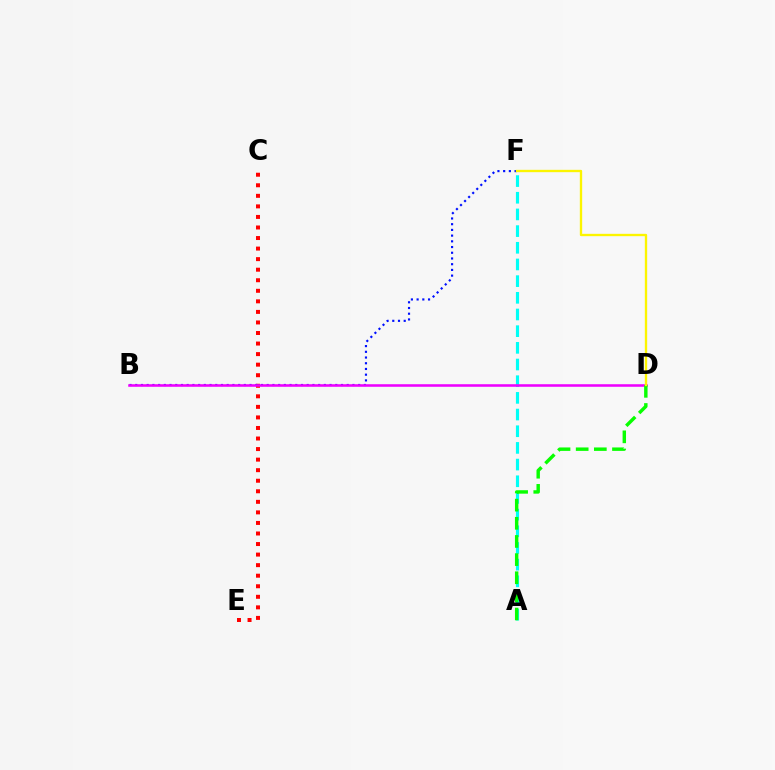{('C', 'E'): [{'color': '#ff0000', 'line_style': 'dotted', 'thickness': 2.87}], ('A', 'F'): [{'color': '#00fff6', 'line_style': 'dashed', 'thickness': 2.27}], ('B', 'F'): [{'color': '#0010ff', 'line_style': 'dotted', 'thickness': 1.55}], ('B', 'D'): [{'color': '#ee00ff', 'line_style': 'solid', 'thickness': 1.84}], ('A', 'D'): [{'color': '#08ff00', 'line_style': 'dashed', 'thickness': 2.47}], ('D', 'F'): [{'color': '#fcf500', 'line_style': 'solid', 'thickness': 1.69}]}